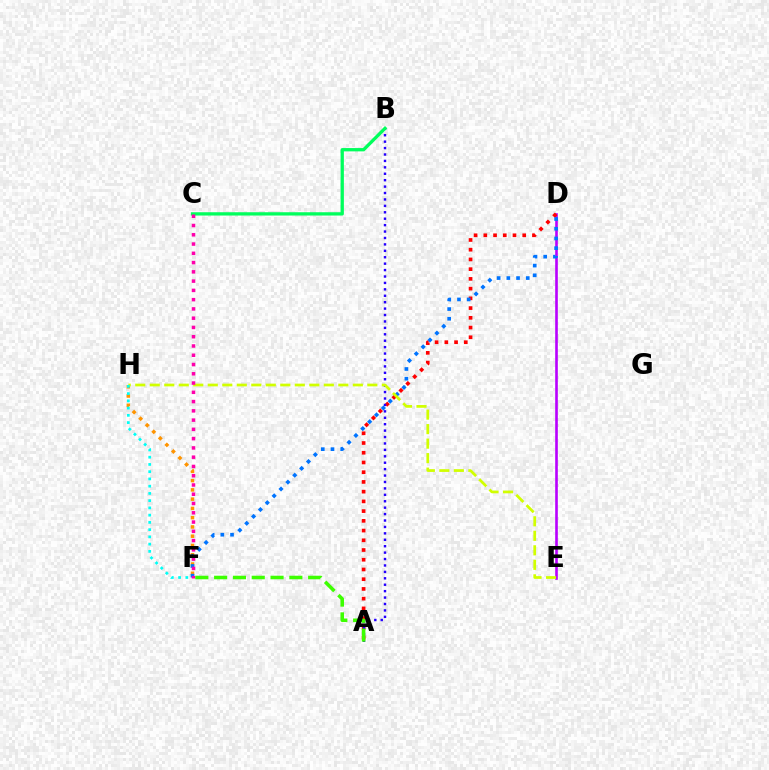{('D', 'E'): [{'color': '#b900ff', 'line_style': 'solid', 'thickness': 1.89}], ('F', 'H'): [{'color': '#ff9400', 'line_style': 'dotted', 'thickness': 2.52}, {'color': '#00fff6', 'line_style': 'dotted', 'thickness': 1.97}], ('A', 'D'): [{'color': '#ff0000', 'line_style': 'dotted', 'thickness': 2.64}], ('D', 'F'): [{'color': '#0074ff', 'line_style': 'dotted', 'thickness': 2.64}], ('A', 'B'): [{'color': '#2500ff', 'line_style': 'dotted', 'thickness': 1.74}], ('E', 'H'): [{'color': '#d1ff00', 'line_style': 'dashed', 'thickness': 1.97}], ('B', 'C'): [{'color': '#00ff5c', 'line_style': 'solid', 'thickness': 2.38}], ('C', 'F'): [{'color': '#ff00ac', 'line_style': 'dotted', 'thickness': 2.52}], ('A', 'F'): [{'color': '#3dff00', 'line_style': 'dashed', 'thickness': 2.55}]}